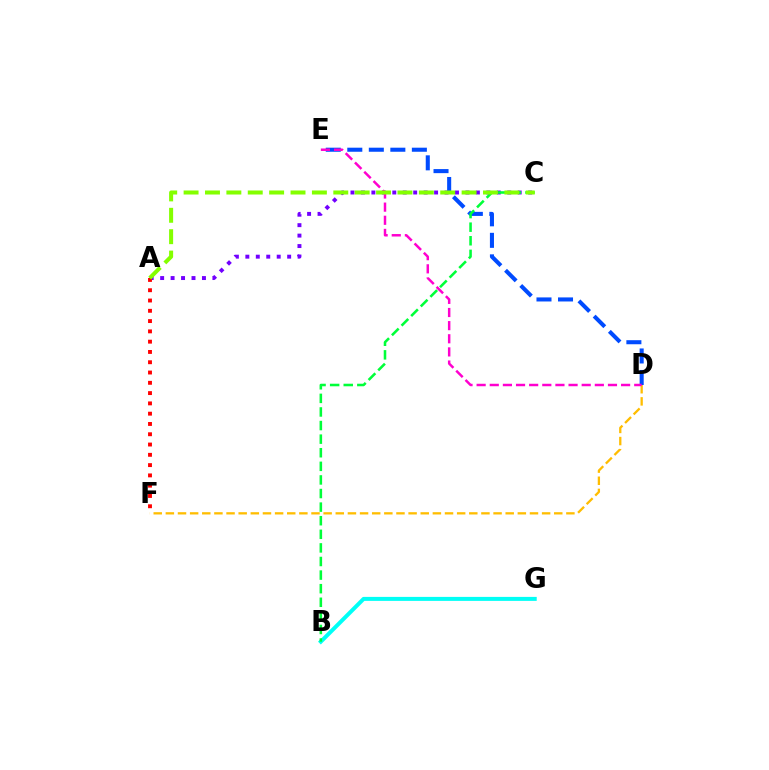{('A', 'C'): [{'color': '#7200ff', 'line_style': 'dotted', 'thickness': 2.84}, {'color': '#84ff00', 'line_style': 'dashed', 'thickness': 2.91}], ('D', 'F'): [{'color': '#ffbd00', 'line_style': 'dashed', 'thickness': 1.65}], ('A', 'F'): [{'color': '#ff0000', 'line_style': 'dotted', 'thickness': 2.79}], ('D', 'E'): [{'color': '#004bff', 'line_style': 'dashed', 'thickness': 2.92}, {'color': '#ff00cf', 'line_style': 'dashed', 'thickness': 1.78}], ('B', 'G'): [{'color': '#00fff6', 'line_style': 'solid', 'thickness': 2.87}], ('B', 'C'): [{'color': '#00ff39', 'line_style': 'dashed', 'thickness': 1.85}]}